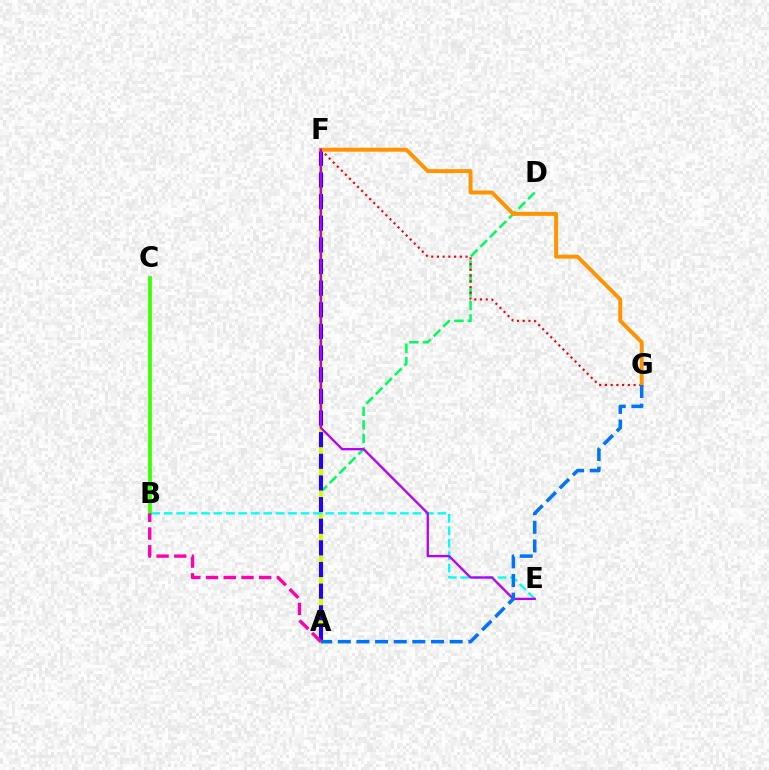{('A', 'D'): [{'color': '#00ff5c', 'line_style': 'dashed', 'thickness': 1.83}], ('A', 'F'): [{'color': '#d1ff00', 'line_style': 'solid', 'thickness': 2.94}, {'color': '#2500ff', 'line_style': 'dashed', 'thickness': 2.94}], ('F', 'G'): [{'color': '#ff0000', 'line_style': 'dotted', 'thickness': 1.56}, {'color': '#ff9400', 'line_style': 'solid', 'thickness': 2.84}], ('B', 'E'): [{'color': '#00fff6', 'line_style': 'dashed', 'thickness': 1.69}], ('E', 'F'): [{'color': '#b900ff', 'line_style': 'solid', 'thickness': 1.66}], ('B', 'C'): [{'color': '#3dff00', 'line_style': 'solid', 'thickness': 2.69}], ('A', 'G'): [{'color': '#0074ff', 'line_style': 'dashed', 'thickness': 2.53}], ('A', 'B'): [{'color': '#ff00ac', 'line_style': 'dashed', 'thickness': 2.41}]}